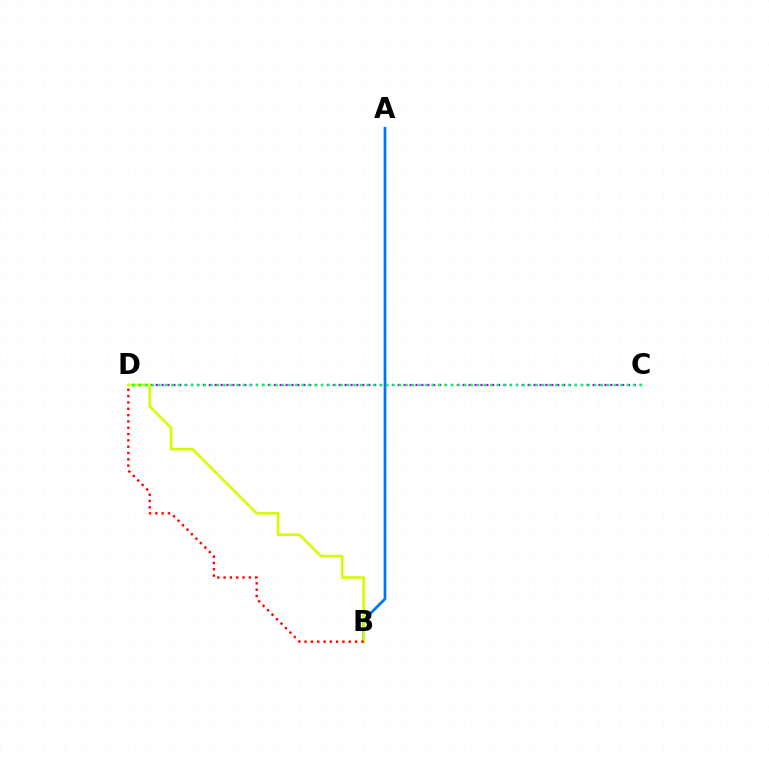{('A', 'B'): [{'color': '#0074ff', 'line_style': 'solid', 'thickness': 1.96}], ('C', 'D'): [{'color': '#b900ff', 'line_style': 'dotted', 'thickness': 1.6}, {'color': '#00ff5c', 'line_style': 'dotted', 'thickness': 1.77}], ('B', 'D'): [{'color': '#d1ff00', 'line_style': 'solid', 'thickness': 1.89}, {'color': '#ff0000', 'line_style': 'dotted', 'thickness': 1.72}]}